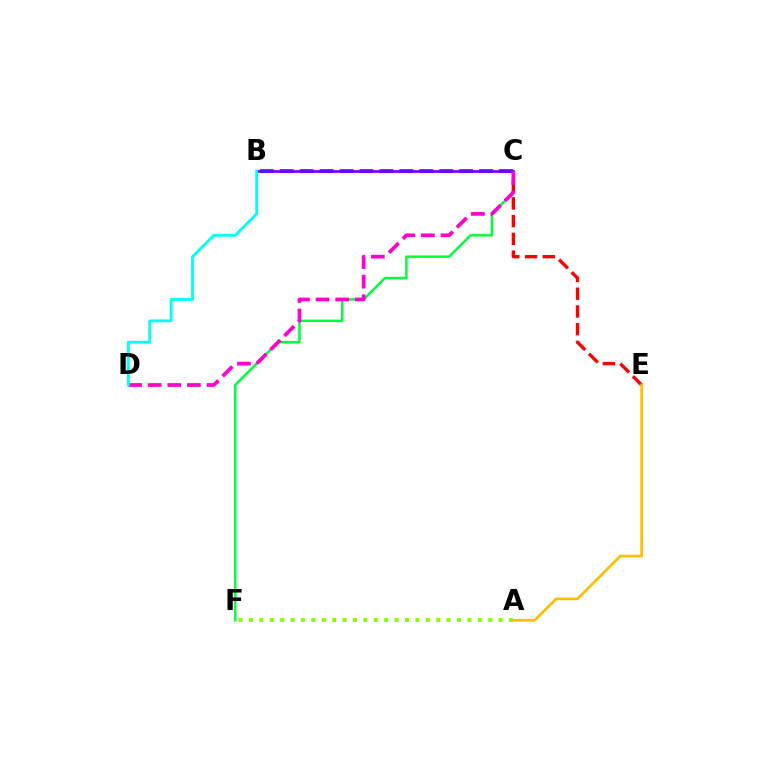{('C', 'F'): [{'color': '#00ff39', 'line_style': 'solid', 'thickness': 1.78}], ('C', 'E'): [{'color': '#ff0000', 'line_style': 'dashed', 'thickness': 2.41}], ('B', 'C'): [{'color': '#004bff', 'line_style': 'dashed', 'thickness': 2.71}, {'color': '#7200ff', 'line_style': 'solid', 'thickness': 1.95}], ('A', 'E'): [{'color': '#ffbd00', 'line_style': 'solid', 'thickness': 1.94}], ('C', 'D'): [{'color': '#ff00cf', 'line_style': 'dashed', 'thickness': 2.67}], ('A', 'F'): [{'color': '#84ff00', 'line_style': 'dotted', 'thickness': 2.83}], ('B', 'D'): [{'color': '#00fff6', 'line_style': 'solid', 'thickness': 2.04}]}